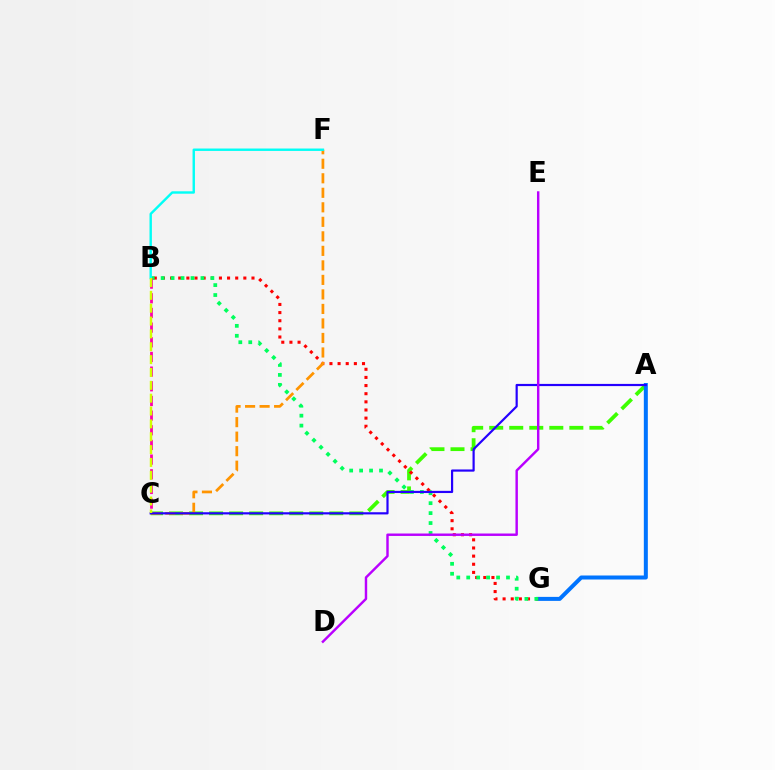{('A', 'C'): [{'color': '#3dff00', 'line_style': 'dashed', 'thickness': 2.72}, {'color': '#2500ff', 'line_style': 'solid', 'thickness': 1.58}], ('A', 'G'): [{'color': '#0074ff', 'line_style': 'solid', 'thickness': 2.89}], ('B', 'G'): [{'color': '#ff0000', 'line_style': 'dotted', 'thickness': 2.21}, {'color': '#00ff5c', 'line_style': 'dotted', 'thickness': 2.7}], ('C', 'F'): [{'color': '#ff9400', 'line_style': 'dashed', 'thickness': 1.97}], ('B', 'C'): [{'color': '#ff00ac', 'line_style': 'dashed', 'thickness': 1.99}, {'color': '#d1ff00', 'line_style': 'dashed', 'thickness': 1.75}], ('D', 'E'): [{'color': '#b900ff', 'line_style': 'solid', 'thickness': 1.75}], ('B', 'F'): [{'color': '#00fff6', 'line_style': 'solid', 'thickness': 1.73}]}